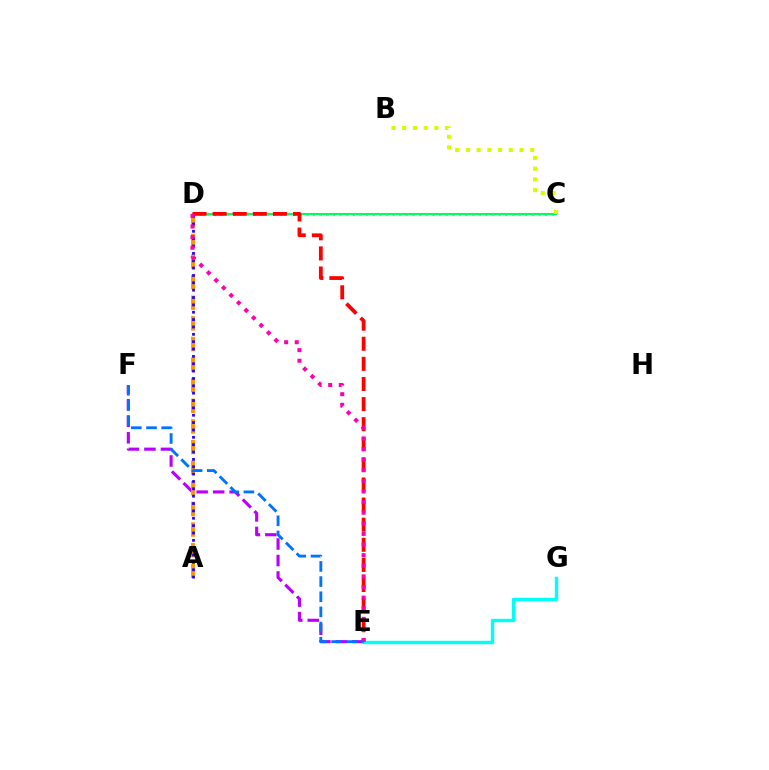{('E', 'F'): [{'color': '#b900ff', 'line_style': 'dashed', 'thickness': 2.24}, {'color': '#0074ff', 'line_style': 'dashed', 'thickness': 2.06}], ('A', 'D'): [{'color': '#ff9400', 'line_style': 'dashed', 'thickness': 2.8}, {'color': '#2500ff', 'line_style': 'dotted', 'thickness': 2.0}], ('C', 'D'): [{'color': '#3dff00', 'line_style': 'dotted', 'thickness': 1.8}, {'color': '#00ff5c', 'line_style': 'solid', 'thickness': 1.52}], ('E', 'G'): [{'color': '#00fff6', 'line_style': 'solid', 'thickness': 2.46}], ('D', 'E'): [{'color': '#ff0000', 'line_style': 'dashed', 'thickness': 2.73}, {'color': '#ff00ac', 'line_style': 'dotted', 'thickness': 2.88}], ('B', 'C'): [{'color': '#d1ff00', 'line_style': 'dotted', 'thickness': 2.91}]}